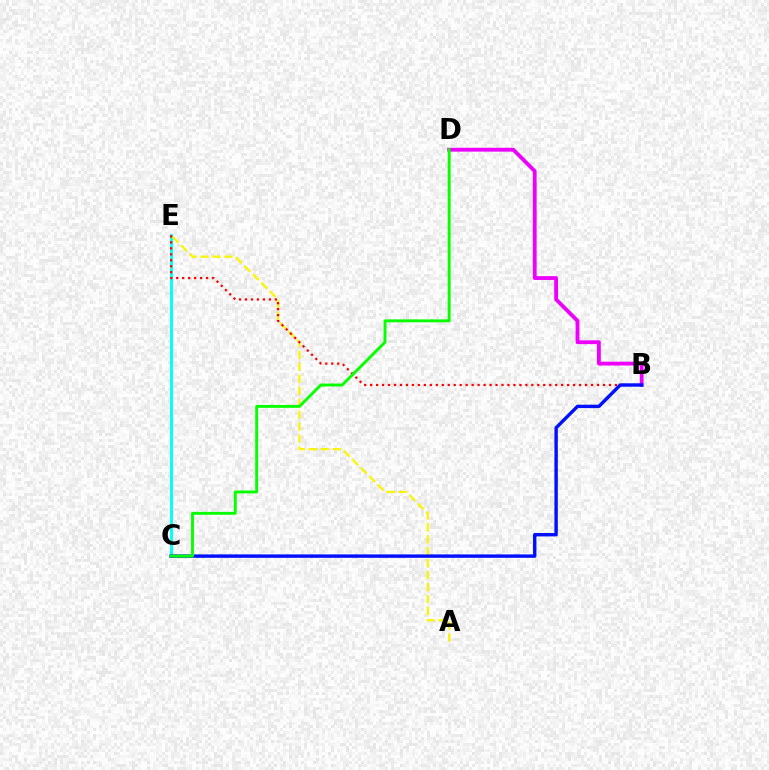{('C', 'E'): [{'color': '#00fff6', 'line_style': 'solid', 'thickness': 2.08}], ('B', 'D'): [{'color': '#ee00ff', 'line_style': 'solid', 'thickness': 2.75}], ('A', 'E'): [{'color': '#fcf500', 'line_style': 'dashed', 'thickness': 1.63}], ('B', 'E'): [{'color': '#ff0000', 'line_style': 'dotted', 'thickness': 1.62}], ('B', 'C'): [{'color': '#0010ff', 'line_style': 'solid', 'thickness': 2.45}], ('C', 'D'): [{'color': '#08ff00', 'line_style': 'solid', 'thickness': 2.09}]}